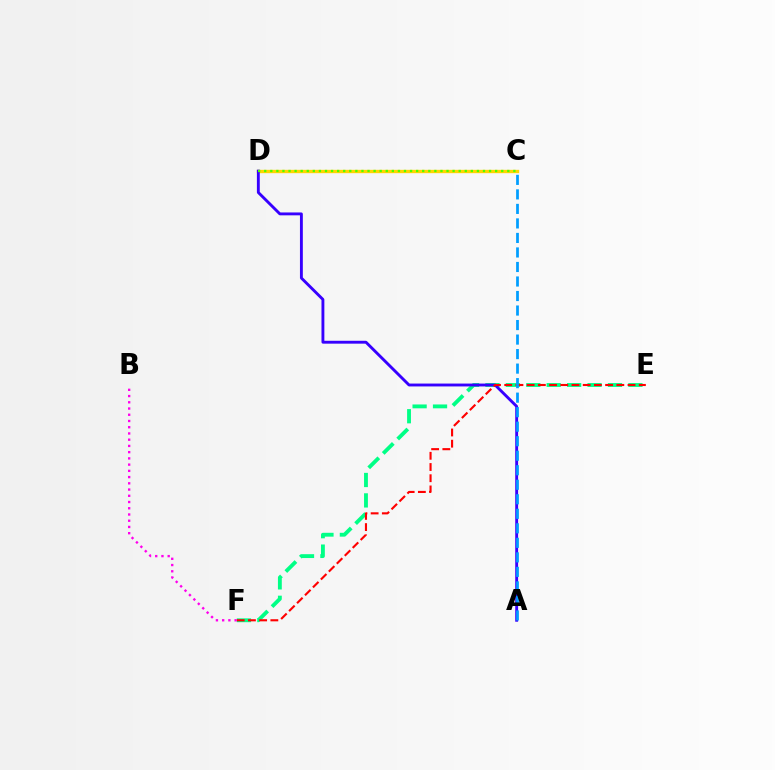{('C', 'D'): [{'color': '#ffd500', 'line_style': 'solid', 'thickness': 2.41}, {'color': '#4fff00', 'line_style': 'dotted', 'thickness': 1.65}], ('E', 'F'): [{'color': '#00ff86', 'line_style': 'dashed', 'thickness': 2.77}, {'color': '#ff0000', 'line_style': 'dashed', 'thickness': 1.52}], ('A', 'D'): [{'color': '#3700ff', 'line_style': 'solid', 'thickness': 2.07}], ('B', 'F'): [{'color': '#ff00ed', 'line_style': 'dotted', 'thickness': 1.69}], ('A', 'C'): [{'color': '#009eff', 'line_style': 'dashed', 'thickness': 1.97}]}